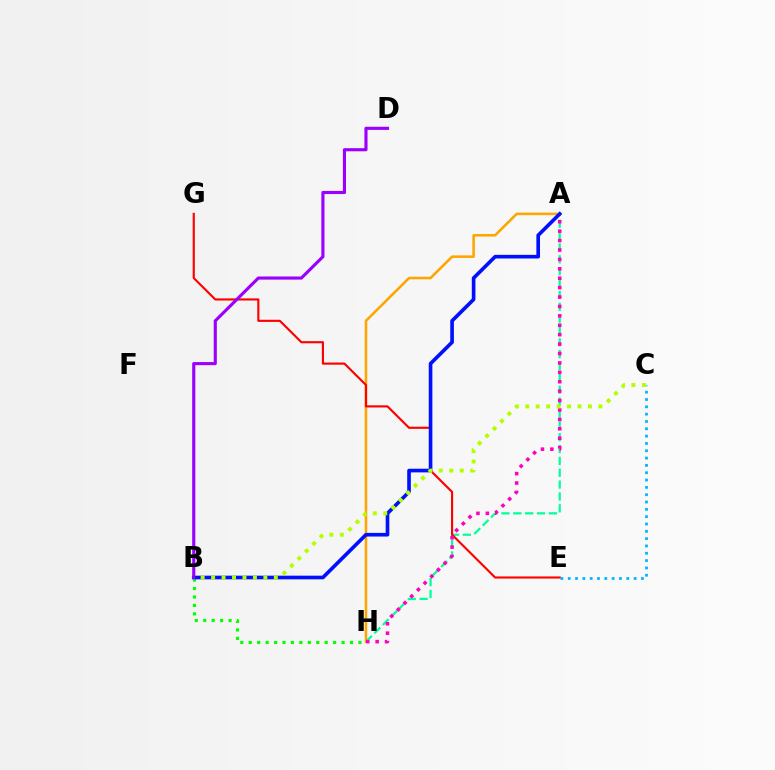{('A', 'H'): [{'color': '#ffa500', 'line_style': 'solid', 'thickness': 1.85}, {'color': '#00ff9d', 'line_style': 'dashed', 'thickness': 1.61}, {'color': '#ff00bd', 'line_style': 'dotted', 'thickness': 2.56}], ('E', 'G'): [{'color': '#ff0000', 'line_style': 'solid', 'thickness': 1.54}], ('B', 'H'): [{'color': '#08ff00', 'line_style': 'dotted', 'thickness': 2.29}], ('C', 'E'): [{'color': '#00b5ff', 'line_style': 'dotted', 'thickness': 1.99}], ('A', 'B'): [{'color': '#0010ff', 'line_style': 'solid', 'thickness': 2.62}], ('B', 'C'): [{'color': '#b3ff00', 'line_style': 'dotted', 'thickness': 2.84}], ('B', 'D'): [{'color': '#9b00ff', 'line_style': 'solid', 'thickness': 2.25}]}